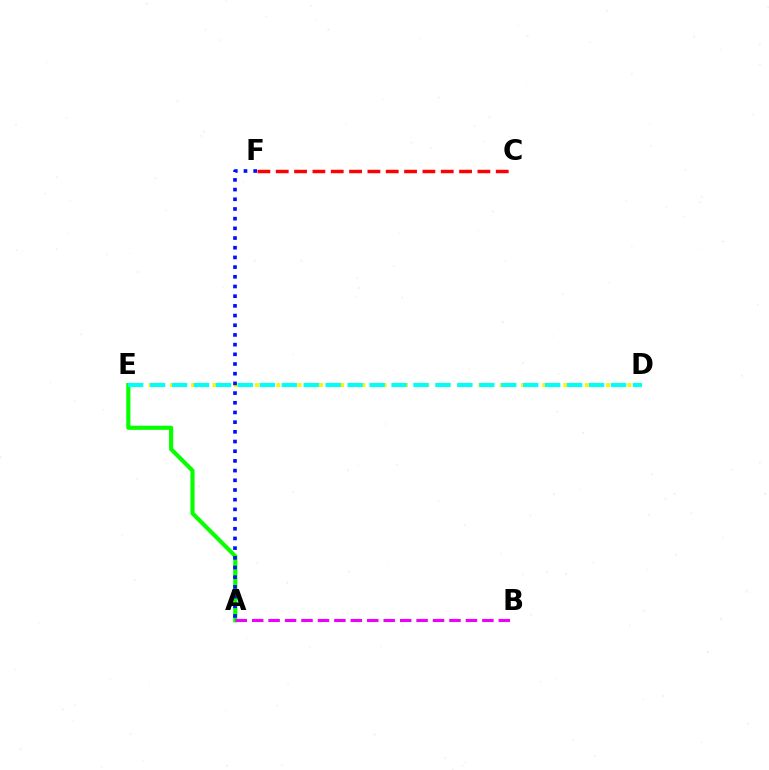{('C', 'F'): [{'color': '#ff0000', 'line_style': 'dashed', 'thickness': 2.49}], ('D', 'E'): [{'color': '#fcf500', 'line_style': 'dotted', 'thickness': 2.89}, {'color': '#00fff6', 'line_style': 'dashed', 'thickness': 2.98}], ('A', 'E'): [{'color': '#08ff00', 'line_style': 'solid', 'thickness': 2.98}], ('A', 'B'): [{'color': '#ee00ff', 'line_style': 'dashed', 'thickness': 2.23}], ('A', 'F'): [{'color': '#0010ff', 'line_style': 'dotted', 'thickness': 2.63}]}